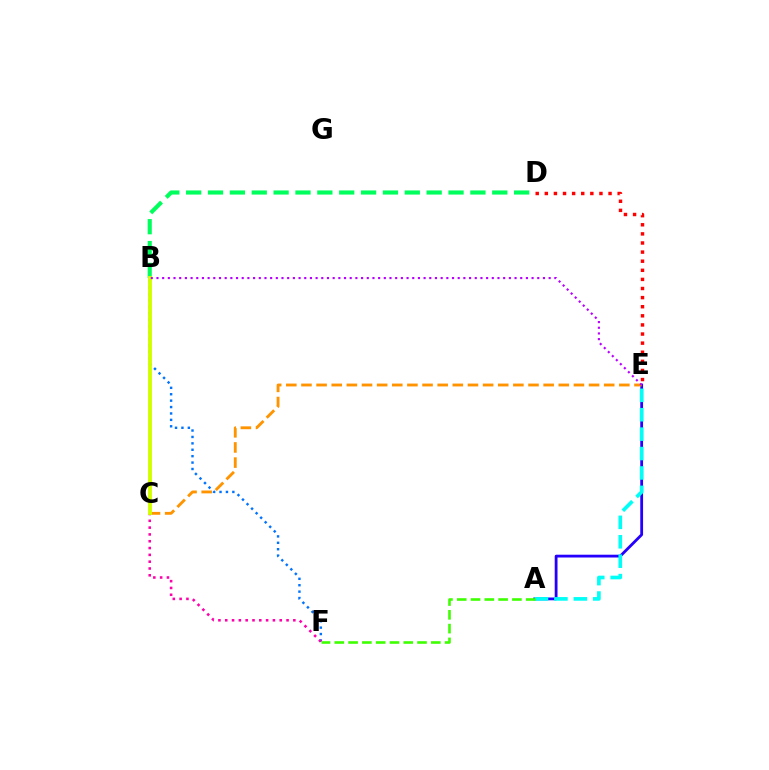{('B', 'F'): [{'color': '#0074ff', 'line_style': 'dotted', 'thickness': 1.74}], ('A', 'E'): [{'color': '#2500ff', 'line_style': 'solid', 'thickness': 2.02}, {'color': '#00fff6', 'line_style': 'dashed', 'thickness': 2.64}], ('D', 'E'): [{'color': '#ff0000', 'line_style': 'dotted', 'thickness': 2.47}], ('C', 'E'): [{'color': '#ff9400', 'line_style': 'dashed', 'thickness': 2.06}], ('C', 'F'): [{'color': '#ff00ac', 'line_style': 'dotted', 'thickness': 1.85}], ('B', 'D'): [{'color': '#00ff5c', 'line_style': 'dashed', 'thickness': 2.97}], ('B', 'C'): [{'color': '#d1ff00', 'line_style': 'solid', 'thickness': 2.8}], ('A', 'F'): [{'color': '#3dff00', 'line_style': 'dashed', 'thickness': 1.87}], ('B', 'E'): [{'color': '#b900ff', 'line_style': 'dotted', 'thickness': 1.54}]}